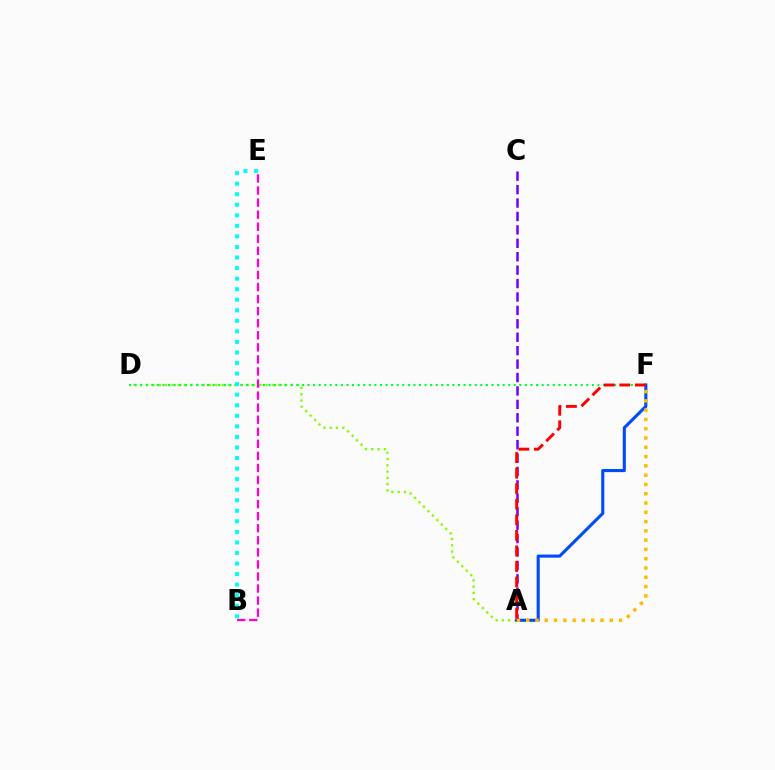{('A', 'D'): [{'color': '#84ff00', 'line_style': 'dotted', 'thickness': 1.71}], ('D', 'F'): [{'color': '#00ff39', 'line_style': 'dotted', 'thickness': 1.51}], ('A', 'F'): [{'color': '#004bff', 'line_style': 'solid', 'thickness': 2.23}, {'color': '#ffbd00', 'line_style': 'dotted', 'thickness': 2.52}, {'color': '#ff0000', 'line_style': 'dashed', 'thickness': 2.11}], ('A', 'C'): [{'color': '#7200ff', 'line_style': 'dashed', 'thickness': 1.82}], ('B', 'E'): [{'color': '#ff00cf', 'line_style': 'dashed', 'thickness': 1.64}, {'color': '#00fff6', 'line_style': 'dotted', 'thickness': 2.87}]}